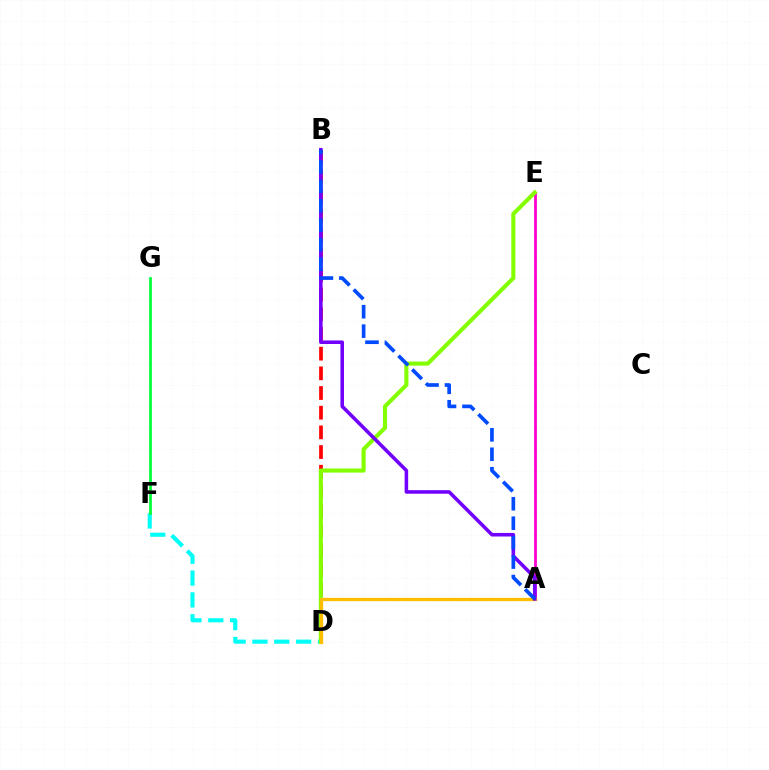{('A', 'E'): [{'color': '#ff00cf', 'line_style': 'solid', 'thickness': 1.99}], ('B', 'D'): [{'color': '#ff0000', 'line_style': 'dashed', 'thickness': 2.67}], ('D', 'F'): [{'color': '#00fff6', 'line_style': 'dashed', 'thickness': 2.97}], ('D', 'E'): [{'color': '#84ff00', 'line_style': 'solid', 'thickness': 2.95}], ('A', 'D'): [{'color': '#ffbd00', 'line_style': 'solid', 'thickness': 2.4}], ('A', 'B'): [{'color': '#7200ff', 'line_style': 'solid', 'thickness': 2.56}, {'color': '#004bff', 'line_style': 'dashed', 'thickness': 2.64}], ('F', 'G'): [{'color': '#00ff39', 'line_style': 'solid', 'thickness': 1.97}]}